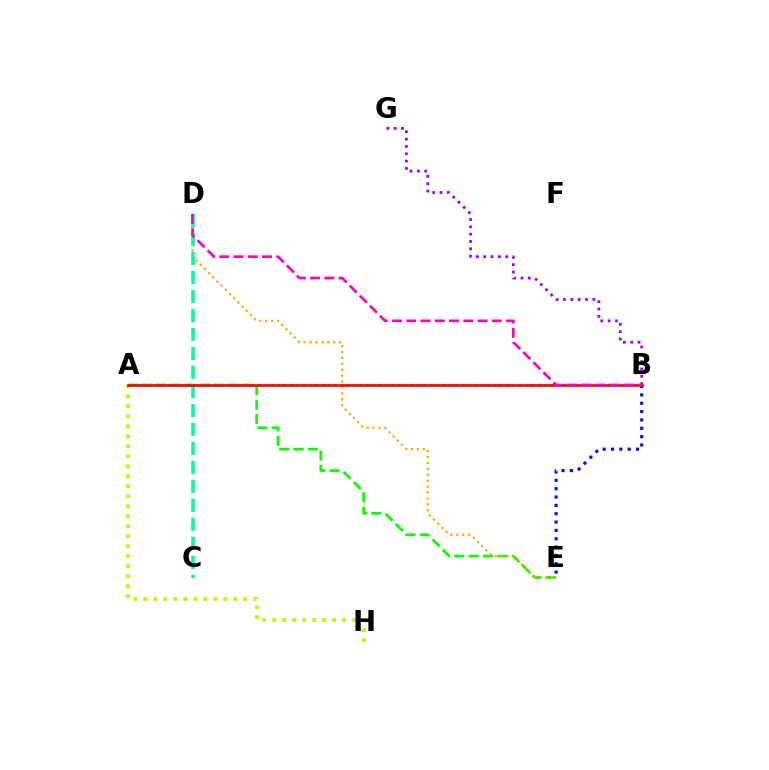{('B', 'G'): [{'color': '#9b00ff', 'line_style': 'dotted', 'thickness': 1.99}], ('A', 'B'): [{'color': '#00b5ff', 'line_style': 'dotted', 'thickness': 1.73}, {'color': '#ff0000', 'line_style': 'solid', 'thickness': 1.92}], ('A', 'E'): [{'color': '#08ff00', 'line_style': 'dashed', 'thickness': 1.95}], ('B', 'E'): [{'color': '#0010ff', 'line_style': 'dotted', 'thickness': 2.27}], ('D', 'E'): [{'color': '#ffa500', 'line_style': 'dotted', 'thickness': 1.61}], ('C', 'D'): [{'color': '#00ff9d', 'line_style': 'dashed', 'thickness': 2.58}], ('A', 'H'): [{'color': '#b3ff00', 'line_style': 'dotted', 'thickness': 2.72}], ('B', 'D'): [{'color': '#ff00bd', 'line_style': 'dashed', 'thickness': 1.94}]}